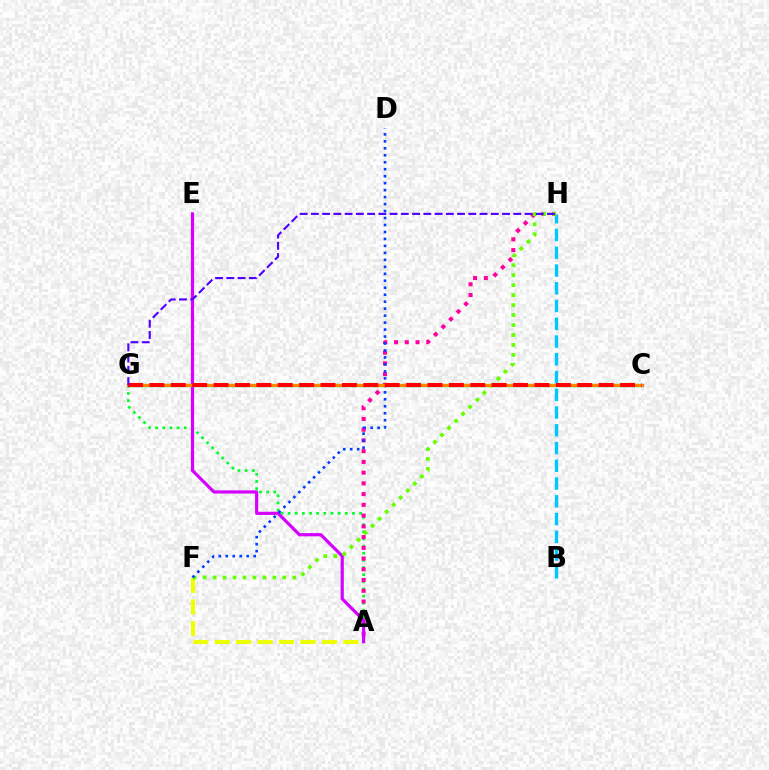{('C', 'G'): [{'color': '#00ffaf', 'line_style': 'solid', 'thickness': 2.38}, {'color': '#ff8800', 'line_style': 'solid', 'thickness': 2.31}, {'color': '#ff0000', 'line_style': 'dashed', 'thickness': 2.91}], ('B', 'H'): [{'color': '#00c7ff', 'line_style': 'dashed', 'thickness': 2.41}], ('A', 'G'): [{'color': '#00ff27', 'line_style': 'dotted', 'thickness': 1.94}], ('A', 'H'): [{'color': '#ff00a0', 'line_style': 'dotted', 'thickness': 2.92}], ('A', 'E'): [{'color': '#d600ff', 'line_style': 'solid', 'thickness': 2.29}], ('A', 'F'): [{'color': '#eeff00', 'line_style': 'dashed', 'thickness': 2.91}], ('F', 'H'): [{'color': '#66ff00', 'line_style': 'dotted', 'thickness': 2.71}], ('D', 'F'): [{'color': '#003fff', 'line_style': 'dotted', 'thickness': 1.89}], ('G', 'H'): [{'color': '#4f00ff', 'line_style': 'dashed', 'thickness': 1.53}]}